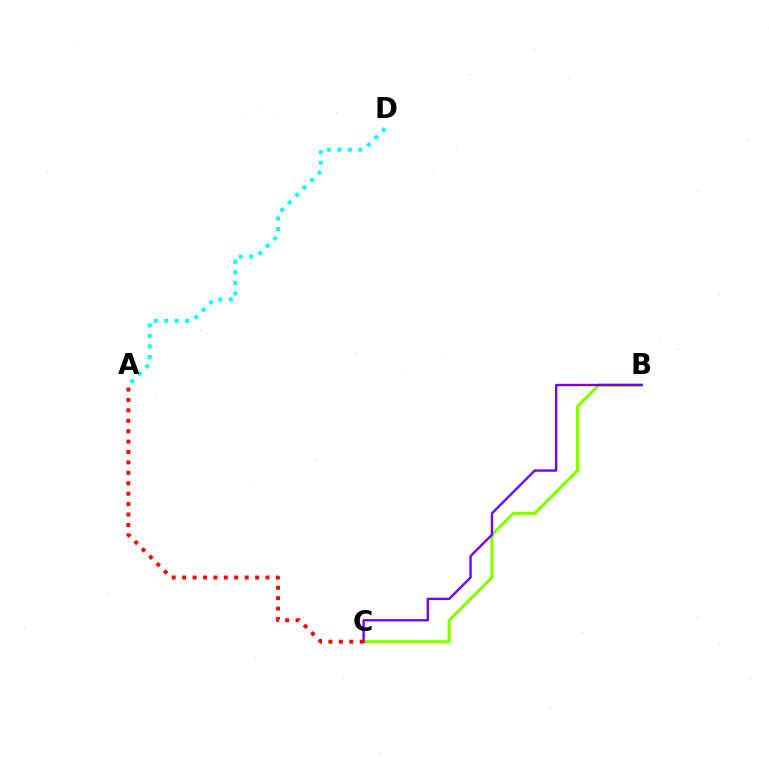{('A', 'D'): [{'color': '#00fff6', 'line_style': 'dotted', 'thickness': 2.85}], ('B', 'C'): [{'color': '#84ff00', 'line_style': 'solid', 'thickness': 2.25}, {'color': '#7200ff', 'line_style': 'solid', 'thickness': 1.71}], ('A', 'C'): [{'color': '#ff0000', 'line_style': 'dotted', 'thickness': 2.83}]}